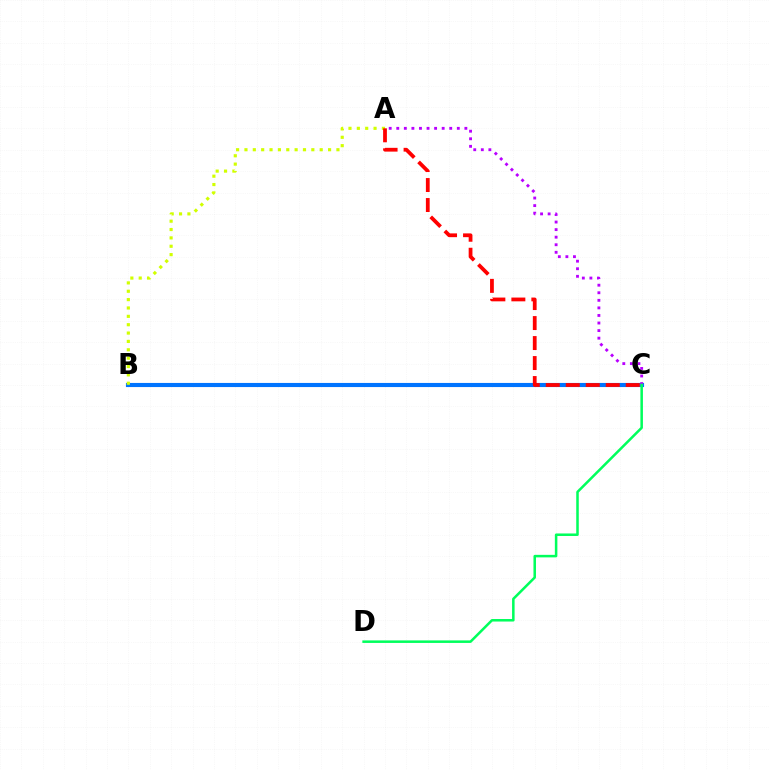{('B', 'C'): [{'color': '#0074ff', 'line_style': 'solid', 'thickness': 2.97}], ('A', 'C'): [{'color': '#b900ff', 'line_style': 'dotted', 'thickness': 2.06}, {'color': '#ff0000', 'line_style': 'dashed', 'thickness': 2.72}], ('A', 'B'): [{'color': '#d1ff00', 'line_style': 'dotted', 'thickness': 2.27}], ('C', 'D'): [{'color': '#00ff5c', 'line_style': 'solid', 'thickness': 1.82}]}